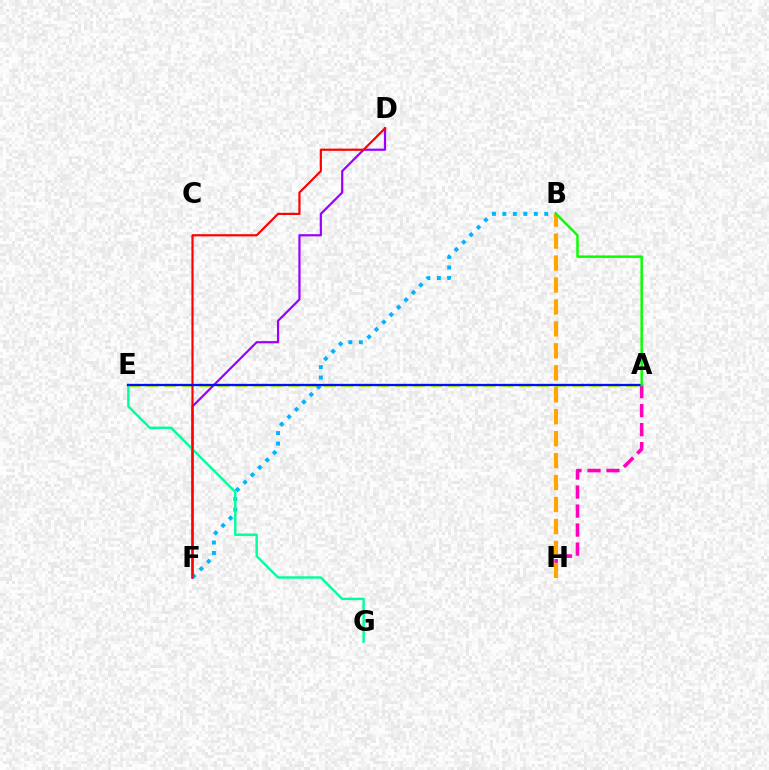{('A', 'E'): [{'color': '#b3ff00', 'line_style': 'dashed', 'thickness': 2.41}, {'color': '#0010ff', 'line_style': 'solid', 'thickness': 1.64}], ('A', 'H'): [{'color': '#ff00bd', 'line_style': 'dashed', 'thickness': 2.58}], ('D', 'F'): [{'color': '#9b00ff', 'line_style': 'solid', 'thickness': 1.59}, {'color': '#ff0000', 'line_style': 'solid', 'thickness': 1.57}], ('B', 'F'): [{'color': '#00b5ff', 'line_style': 'dotted', 'thickness': 2.84}], ('E', 'G'): [{'color': '#00ff9d', 'line_style': 'solid', 'thickness': 1.75}], ('B', 'H'): [{'color': '#ffa500', 'line_style': 'dashed', 'thickness': 2.98}], ('A', 'B'): [{'color': '#08ff00', 'line_style': 'solid', 'thickness': 1.78}]}